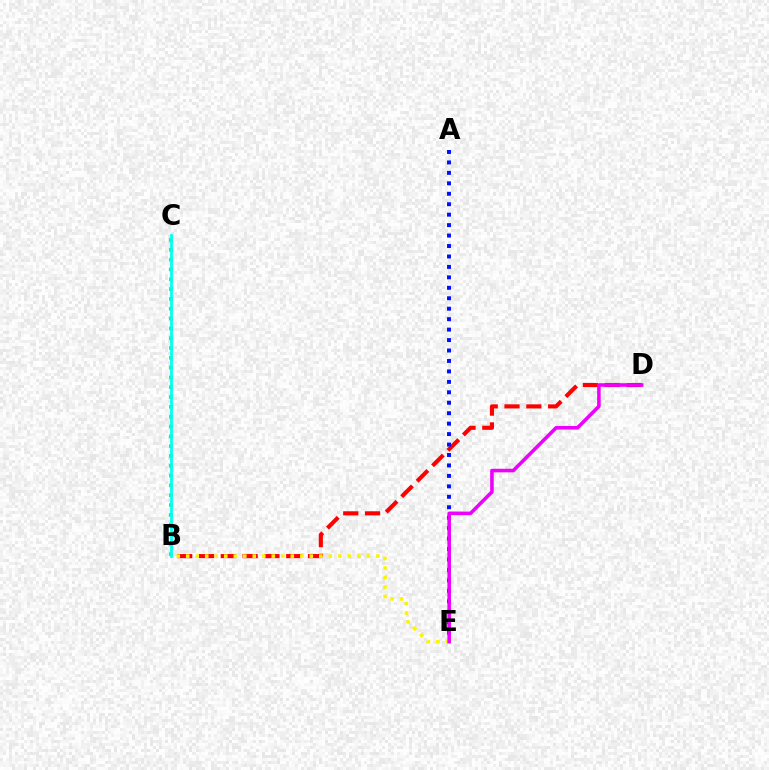{('B', 'C'): [{'color': '#08ff00', 'line_style': 'dotted', 'thickness': 2.67}, {'color': '#00fff6', 'line_style': 'solid', 'thickness': 1.99}], ('B', 'D'): [{'color': '#ff0000', 'line_style': 'dashed', 'thickness': 2.96}], ('A', 'E'): [{'color': '#0010ff', 'line_style': 'dotted', 'thickness': 2.84}], ('B', 'E'): [{'color': '#fcf500', 'line_style': 'dotted', 'thickness': 2.58}], ('D', 'E'): [{'color': '#ee00ff', 'line_style': 'solid', 'thickness': 2.57}]}